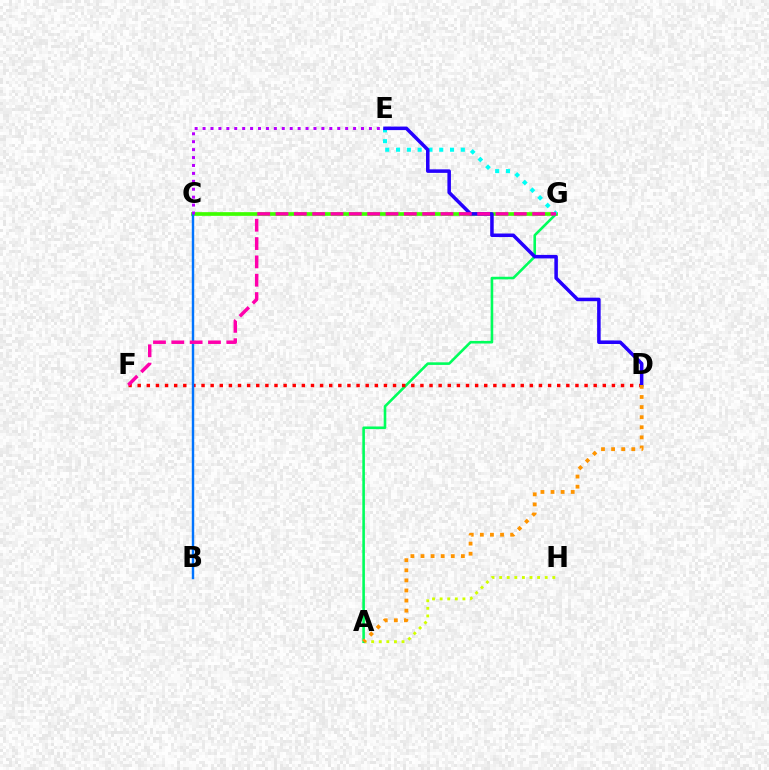{('A', 'H'): [{'color': '#d1ff00', 'line_style': 'dotted', 'thickness': 2.06}], ('C', 'G'): [{'color': '#3dff00', 'line_style': 'solid', 'thickness': 2.66}], ('A', 'G'): [{'color': '#00ff5c', 'line_style': 'solid', 'thickness': 1.87}], ('E', 'G'): [{'color': '#00fff6', 'line_style': 'dotted', 'thickness': 2.93}], ('D', 'F'): [{'color': '#ff0000', 'line_style': 'dotted', 'thickness': 2.48}], ('B', 'C'): [{'color': '#0074ff', 'line_style': 'solid', 'thickness': 1.74}], ('C', 'E'): [{'color': '#b900ff', 'line_style': 'dotted', 'thickness': 2.15}], ('D', 'E'): [{'color': '#2500ff', 'line_style': 'solid', 'thickness': 2.54}], ('A', 'D'): [{'color': '#ff9400', 'line_style': 'dotted', 'thickness': 2.74}], ('F', 'G'): [{'color': '#ff00ac', 'line_style': 'dashed', 'thickness': 2.49}]}